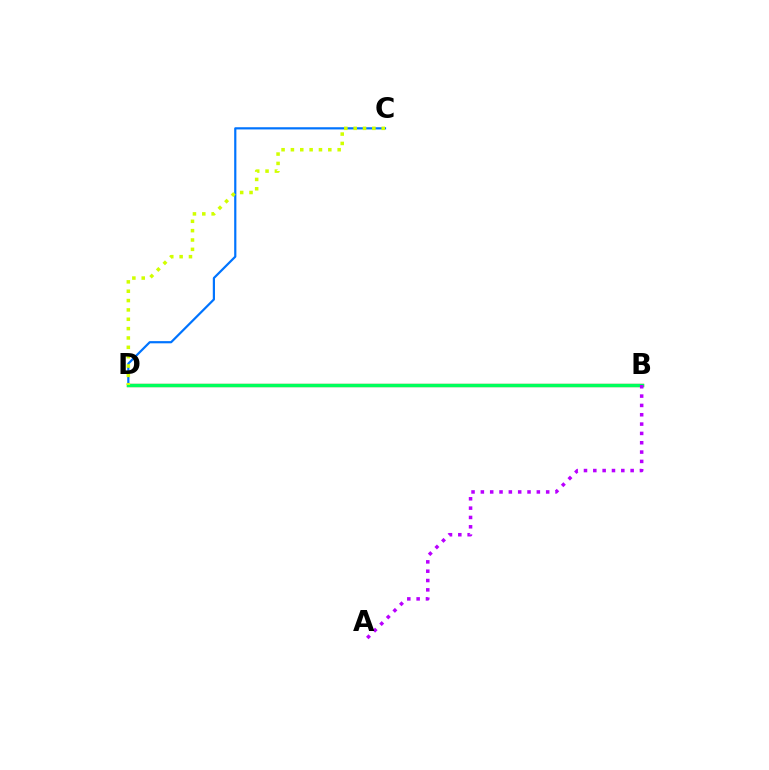{('C', 'D'): [{'color': '#0074ff', 'line_style': 'solid', 'thickness': 1.58}, {'color': '#d1ff00', 'line_style': 'dotted', 'thickness': 2.54}], ('B', 'D'): [{'color': '#ff0000', 'line_style': 'solid', 'thickness': 2.31}, {'color': '#00ff5c', 'line_style': 'solid', 'thickness': 2.47}], ('A', 'B'): [{'color': '#b900ff', 'line_style': 'dotted', 'thickness': 2.54}]}